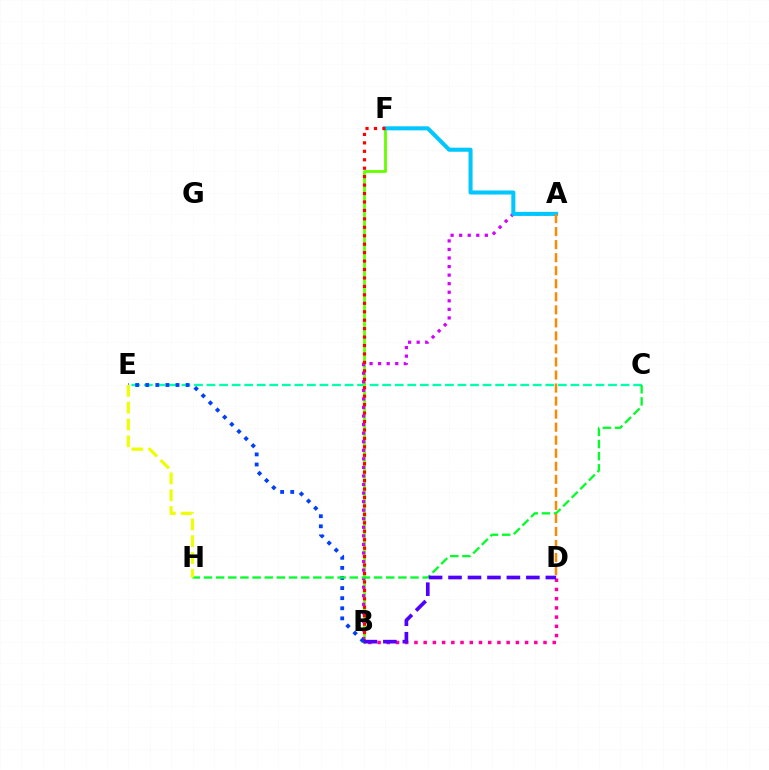{('C', 'E'): [{'color': '#00ffaf', 'line_style': 'dashed', 'thickness': 1.7}], ('B', 'F'): [{'color': '#66ff00', 'line_style': 'solid', 'thickness': 2.04}, {'color': '#ff0000', 'line_style': 'dotted', 'thickness': 2.29}], ('B', 'D'): [{'color': '#ff00a0', 'line_style': 'dotted', 'thickness': 2.5}, {'color': '#4f00ff', 'line_style': 'dashed', 'thickness': 2.64}], ('A', 'B'): [{'color': '#d600ff', 'line_style': 'dotted', 'thickness': 2.33}], ('A', 'F'): [{'color': '#00c7ff', 'line_style': 'solid', 'thickness': 2.91}], ('B', 'E'): [{'color': '#003fff', 'line_style': 'dotted', 'thickness': 2.74}], ('C', 'H'): [{'color': '#00ff27', 'line_style': 'dashed', 'thickness': 1.65}], ('E', 'H'): [{'color': '#eeff00', 'line_style': 'dashed', 'thickness': 2.29}], ('A', 'D'): [{'color': '#ff8800', 'line_style': 'dashed', 'thickness': 1.77}]}